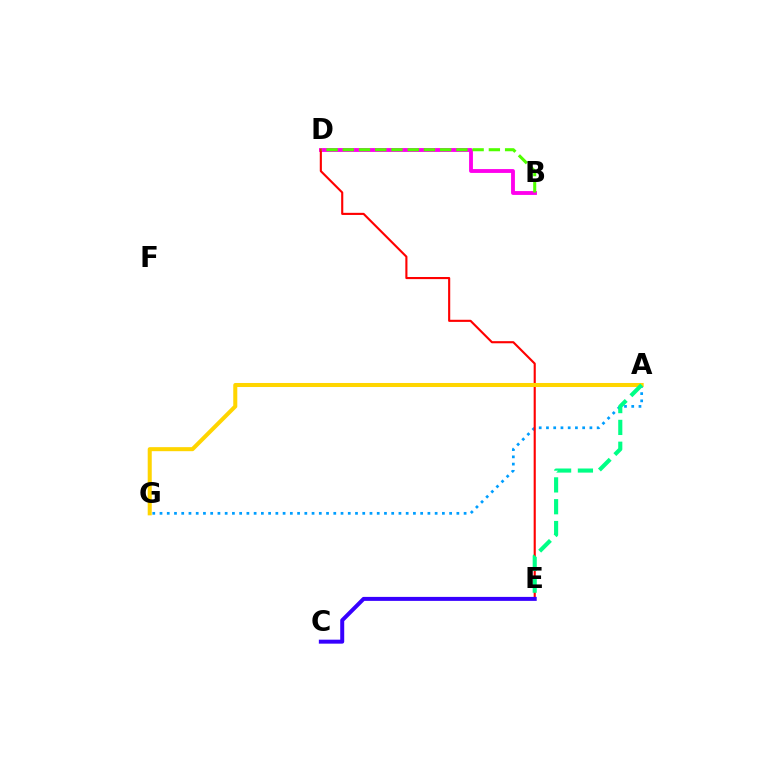{('A', 'G'): [{'color': '#009eff', 'line_style': 'dotted', 'thickness': 1.97}, {'color': '#ffd500', 'line_style': 'solid', 'thickness': 2.91}], ('B', 'D'): [{'color': '#ff00ed', 'line_style': 'solid', 'thickness': 2.77}, {'color': '#4fff00', 'line_style': 'dashed', 'thickness': 2.21}], ('D', 'E'): [{'color': '#ff0000', 'line_style': 'solid', 'thickness': 1.53}], ('C', 'E'): [{'color': '#3700ff', 'line_style': 'solid', 'thickness': 2.87}], ('A', 'E'): [{'color': '#00ff86', 'line_style': 'dashed', 'thickness': 2.96}]}